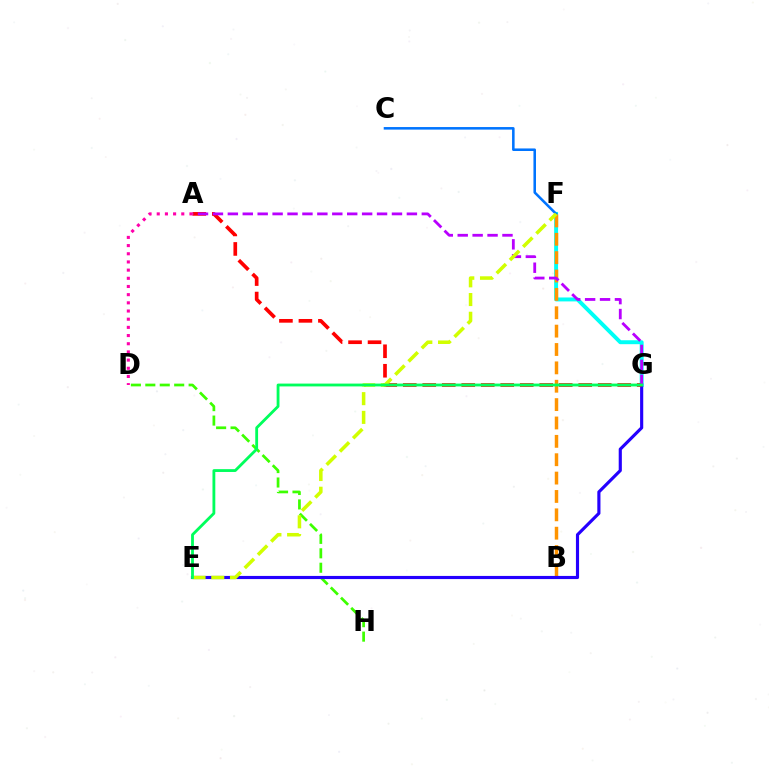{('F', 'G'): [{'color': '#00fff6', 'line_style': 'solid', 'thickness': 2.83}], ('D', 'H'): [{'color': '#3dff00', 'line_style': 'dashed', 'thickness': 1.96}], ('C', 'F'): [{'color': '#0074ff', 'line_style': 'solid', 'thickness': 1.84}], ('B', 'F'): [{'color': '#ff9400', 'line_style': 'dashed', 'thickness': 2.5}], ('E', 'G'): [{'color': '#2500ff', 'line_style': 'solid', 'thickness': 2.26}, {'color': '#00ff5c', 'line_style': 'solid', 'thickness': 2.03}], ('A', 'G'): [{'color': '#ff0000', 'line_style': 'dashed', 'thickness': 2.65}, {'color': '#b900ff', 'line_style': 'dashed', 'thickness': 2.03}], ('A', 'D'): [{'color': '#ff00ac', 'line_style': 'dotted', 'thickness': 2.22}], ('E', 'F'): [{'color': '#d1ff00', 'line_style': 'dashed', 'thickness': 2.54}]}